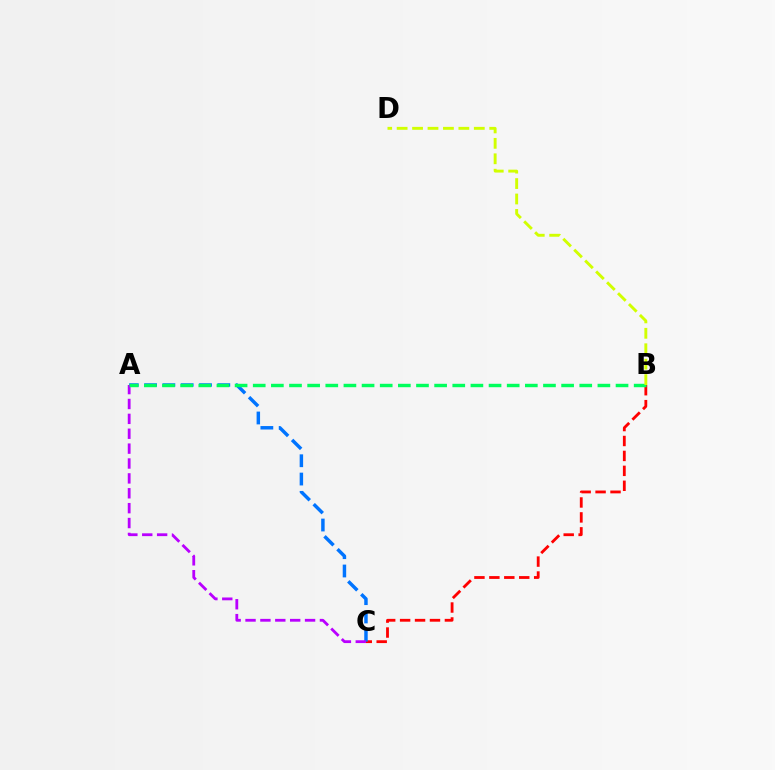{('B', 'C'): [{'color': '#ff0000', 'line_style': 'dashed', 'thickness': 2.03}], ('A', 'C'): [{'color': '#0074ff', 'line_style': 'dashed', 'thickness': 2.49}, {'color': '#b900ff', 'line_style': 'dashed', 'thickness': 2.02}], ('A', 'B'): [{'color': '#00ff5c', 'line_style': 'dashed', 'thickness': 2.46}], ('B', 'D'): [{'color': '#d1ff00', 'line_style': 'dashed', 'thickness': 2.1}]}